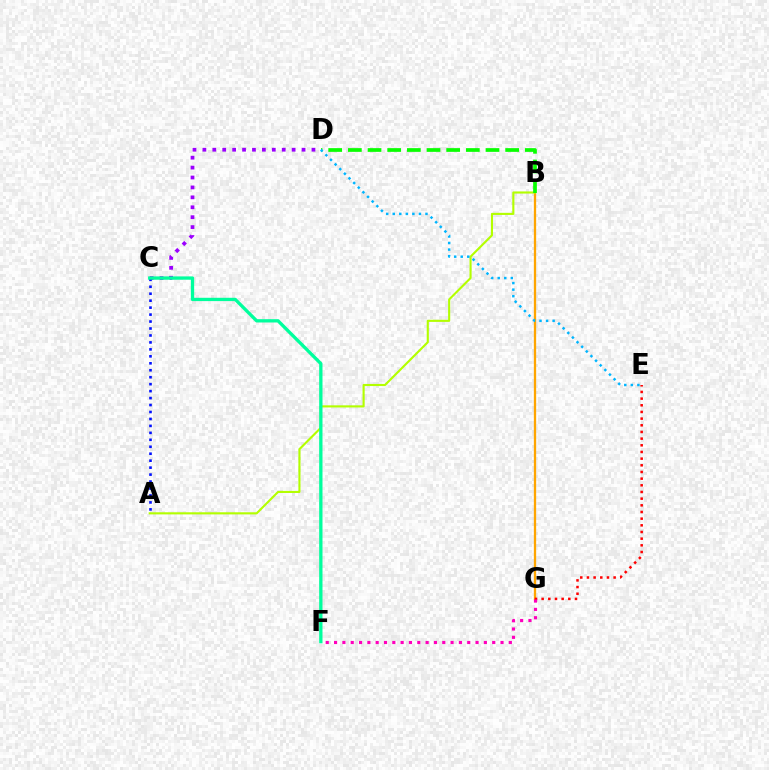{('B', 'G'): [{'color': '#ffa500', 'line_style': 'solid', 'thickness': 1.66}], ('A', 'B'): [{'color': '#b3ff00', 'line_style': 'solid', 'thickness': 1.53}], ('C', 'D'): [{'color': '#9b00ff', 'line_style': 'dotted', 'thickness': 2.69}], ('E', 'G'): [{'color': '#ff0000', 'line_style': 'dotted', 'thickness': 1.81}], ('A', 'C'): [{'color': '#0010ff', 'line_style': 'dotted', 'thickness': 1.89}], ('B', 'D'): [{'color': '#08ff00', 'line_style': 'dashed', 'thickness': 2.67}], ('F', 'G'): [{'color': '#ff00bd', 'line_style': 'dotted', 'thickness': 2.26}], ('C', 'F'): [{'color': '#00ff9d', 'line_style': 'solid', 'thickness': 2.38}], ('D', 'E'): [{'color': '#00b5ff', 'line_style': 'dotted', 'thickness': 1.78}]}